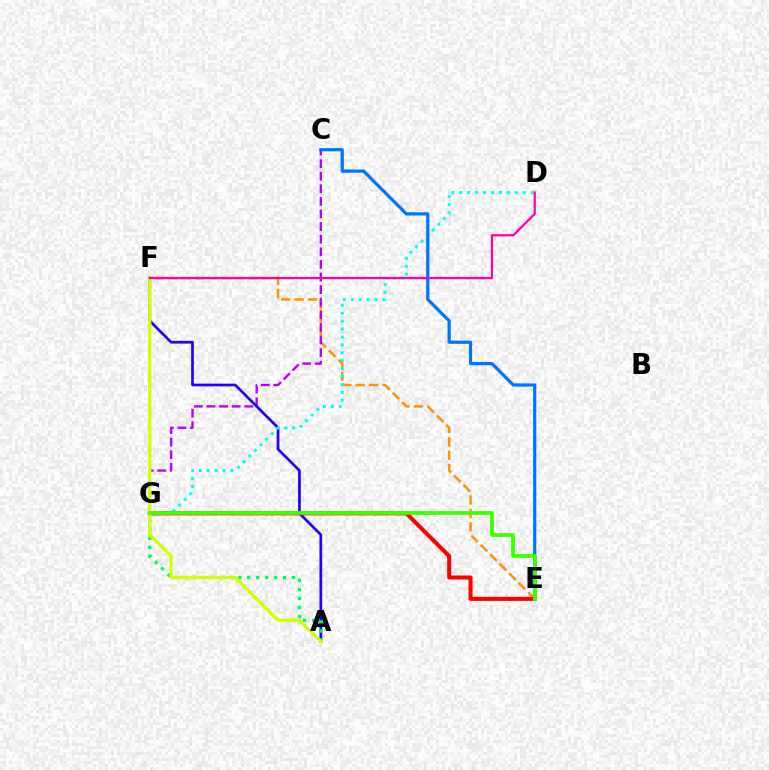{('E', 'F'): [{'color': '#ff9400', 'line_style': 'dashed', 'thickness': 1.82}], ('C', 'G'): [{'color': '#b900ff', 'line_style': 'dashed', 'thickness': 1.71}], ('A', 'F'): [{'color': '#2500ff', 'line_style': 'solid', 'thickness': 1.96}, {'color': '#d1ff00', 'line_style': 'solid', 'thickness': 2.31}], ('D', 'G'): [{'color': '#00fff6', 'line_style': 'dotted', 'thickness': 2.15}], ('A', 'G'): [{'color': '#00ff5c', 'line_style': 'dotted', 'thickness': 2.44}], ('E', 'G'): [{'color': '#ff0000', 'line_style': 'solid', 'thickness': 2.9}, {'color': '#3dff00', 'line_style': 'solid', 'thickness': 2.69}], ('C', 'E'): [{'color': '#0074ff', 'line_style': 'solid', 'thickness': 2.32}], ('D', 'F'): [{'color': '#ff00ac', 'line_style': 'solid', 'thickness': 1.62}]}